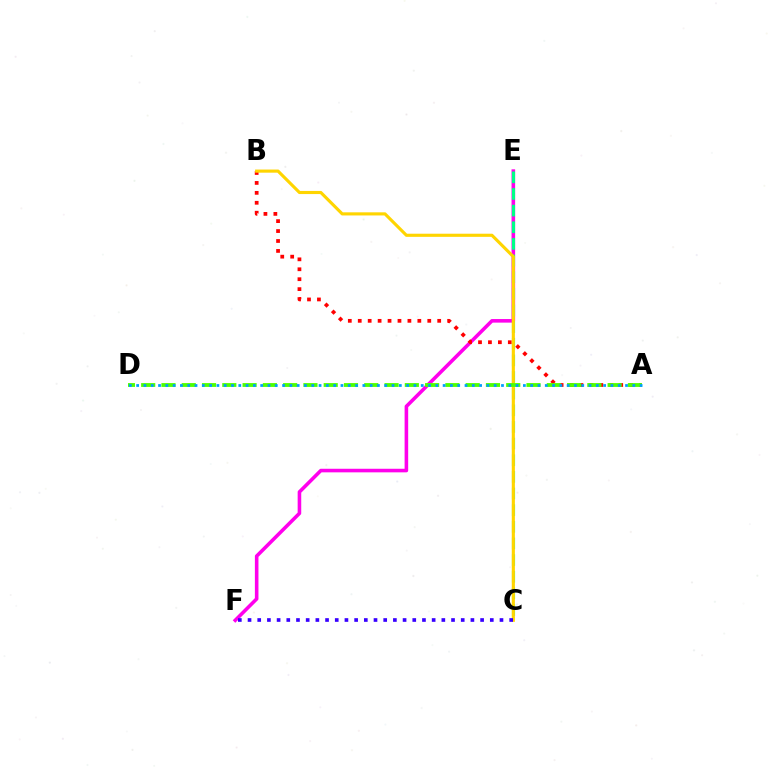{('E', 'F'): [{'color': '#ff00ed', 'line_style': 'solid', 'thickness': 2.58}], ('C', 'E'): [{'color': '#00ff86', 'line_style': 'dashed', 'thickness': 2.26}], ('A', 'B'): [{'color': '#ff0000', 'line_style': 'dotted', 'thickness': 2.7}], ('B', 'C'): [{'color': '#ffd500', 'line_style': 'solid', 'thickness': 2.25}], ('C', 'F'): [{'color': '#3700ff', 'line_style': 'dotted', 'thickness': 2.63}], ('A', 'D'): [{'color': '#4fff00', 'line_style': 'dashed', 'thickness': 2.76}, {'color': '#009eff', 'line_style': 'dotted', 'thickness': 1.98}]}